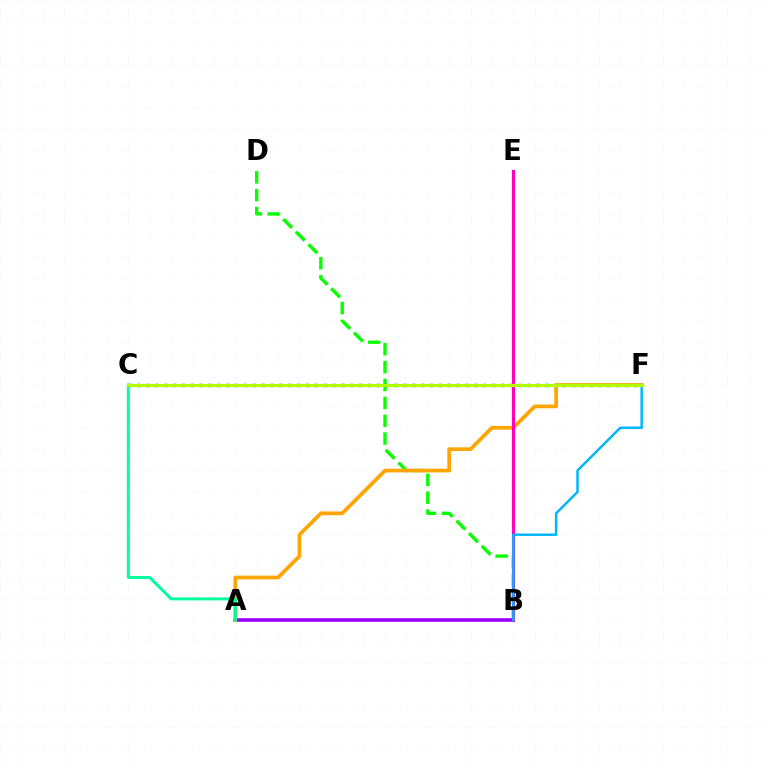{('B', 'E'): [{'color': '#ff0000', 'line_style': 'dotted', 'thickness': 1.56}, {'color': '#ff00bd', 'line_style': 'solid', 'thickness': 2.2}], ('B', 'D'): [{'color': '#08ff00', 'line_style': 'dashed', 'thickness': 2.43}], ('C', 'F'): [{'color': '#0010ff', 'line_style': 'dotted', 'thickness': 2.41}, {'color': '#b3ff00', 'line_style': 'solid', 'thickness': 2.31}], ('A', 'B'): [{'color': '#9b00ff', 'line_style': 'solid', 'thickness': 2.59}], ('A', 'F'): [{'color': '#ffa500', 'line_style': 'solid', 'thickness': 2.67}], ('A', 'C'): [{'color': '#00ff9d', 'line_style': 'solid', 'thickness': 2.14}], ('B', 'F'): [{'color': '#00b5ff', 'line_style': 'solid', 'thickness': 1.78}]}